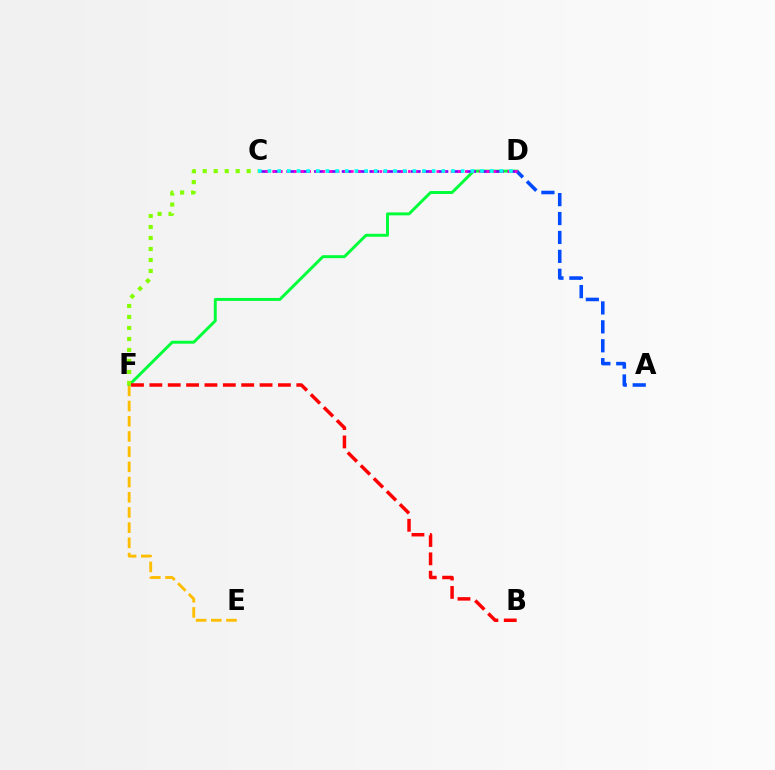{('D', 'F'): [{'color': '#00ff39', 'line_style': 'solid', 'thickness': 2.12}], ('C', 'F'): [{'color': '#84ff00', 'line_style': 'dotted', 'thickness': 2.99}], ('E', 'F'): [{'color': '#ffbd00', 'line_style': 'dashed', 'thickness': 2.06}], ('C', 'D'): [{'color': '#7200ff', 'line_style': 'dashed', 'thickness': 1.88}, {'color': '#ff00cf', 'line_style': 'dotted', 'thickness': 1.93}, {'color': '#00fff6', 'line_style': 'dotted', 'thickness': 2.62}], ('A', 'D'): [{'color': '#004bff', 'line_style': 'dashed', 'thickness': 2.57}], ('B', 'F'): [{'color': '#ff0000', 'line_style': 'dashed', 'thickness': 2.5}]}